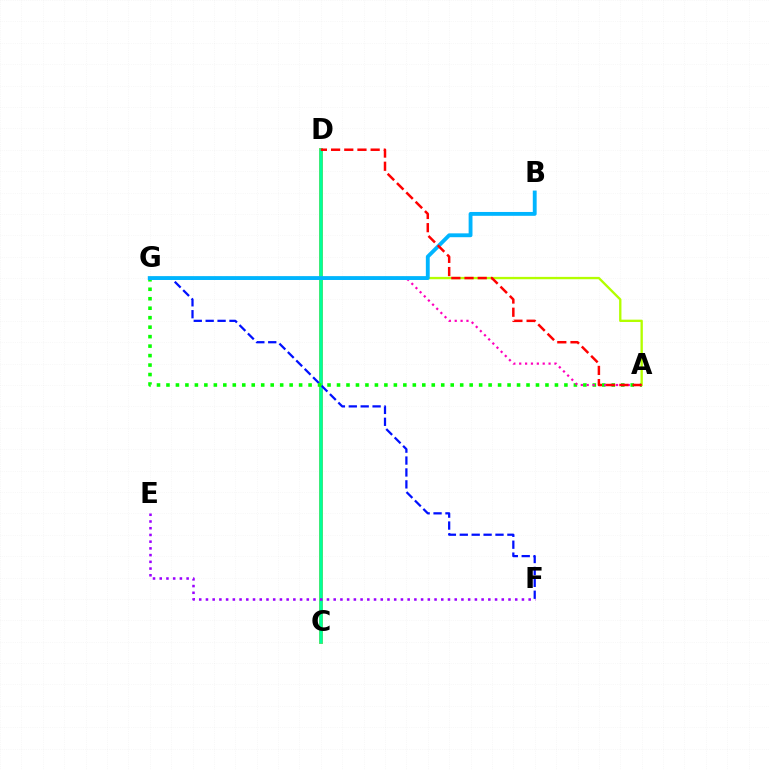{('C', 'D'): [{'color': '#ffa500', 'line_style': 'solid', 'thickness': 2.81}, {'color': '#00ff9d', 'line_style': 'solid', 'thickness': 2.54}], ('F', 'G'): [{'color': '#0010ff', 'line_style': 'dashed', 'thickness': 1.62}], ('A', 'G'): [{'color': '#08ff00', 'line_style': 'dotted', 'thickness': 2.57}, {'color': '#b3ff00', 'line_style': 'solid', 'thickness': 1.69}, {'color': '#ff00bd', 'line_style': 'dotted', 'thickness': 1.6}], ('B', 'G'): [{'color': '#00b5ff', 'line_style': 'solid', 'thickness': 2.78}], ('E', 'F'): [{'color': '#9b00ff', 'line_style': 'dotted', 'thickness': 1.83}], ('A', 'D'): [{'color': '#ff0000', 'line_style': 'dashed', 'thickness': 1.79}]}